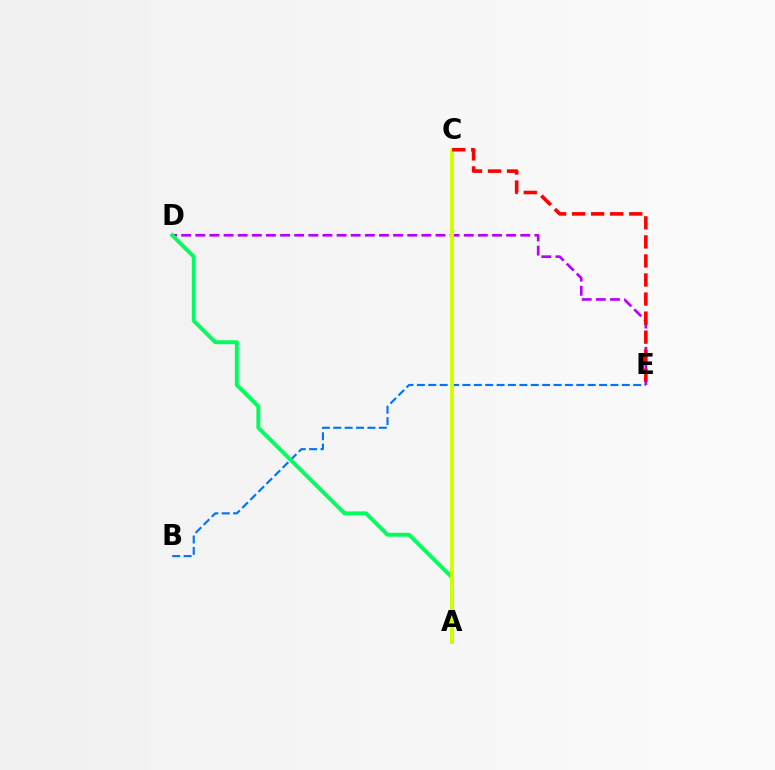{('D', 'E'): [{'color': '#b900ff', 'line_style': 'dashed', 'thickness': 1.92}], ('B', 'E'): [{'color': '#0074ff', 'line_style': 'dashed', 'thickness': 1.55}], ('A', 'D'): [{'color': '#00ff5c', 'line_style': 'solid', 'thickness': 2.81}], ('A', 'C'): [{'color': '#d1ff00', 'line_style': 'solid', 'thickness': 2.79}], ('C', 'E'): [{'color': '#ff0000', 'line_style': 'dashed', 'thickness': 2.59}]}